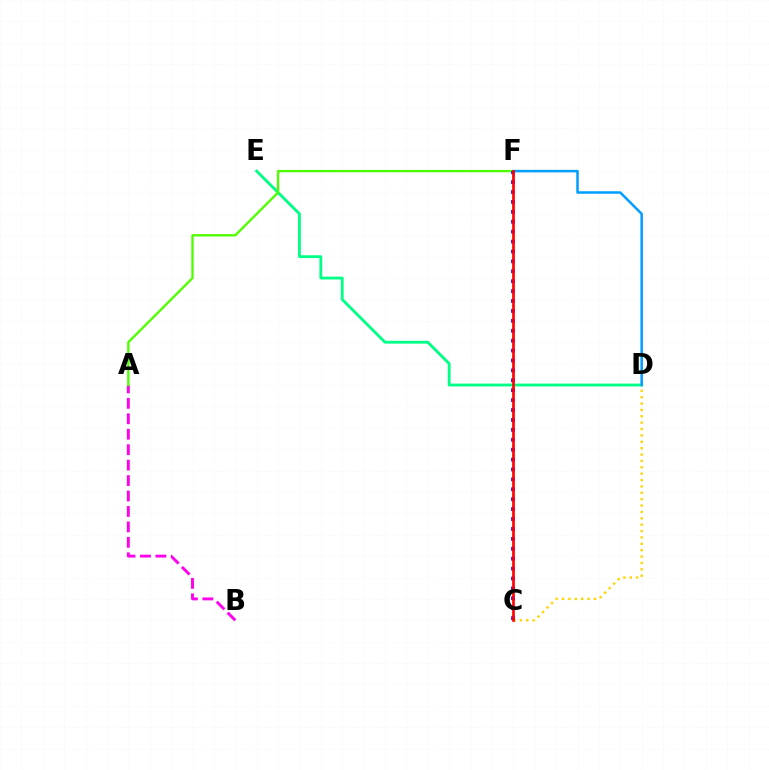{('D', 'E'): [{'color': '#00ff86', 'line_style': 'solid', 'thickness': 2.04}], ('C', 'D'): [{'color': '#ffd500', 'line_style': 'dotted', 'thickness': 1.73}], ('A', 'B'): [{'color': '#ff00ed', 'line_style': 'dashed', 'thickness': 2.1}], ('A', 'F'): [{'color': '#4fff00', 'line_style': 'solid', 'thickness': 1.69}], ('C', 'F'): [{'color': '#3700ff', 'line_style': 'dotted', 'thickness': 2.69}, {'color': '#ff0000', 'line_style': 'solid', 'thickness': 1.92}], ('D', 'F'): [{'color': '#009eff', 'line_style': 'solid', 'thickness': 1.81}]}